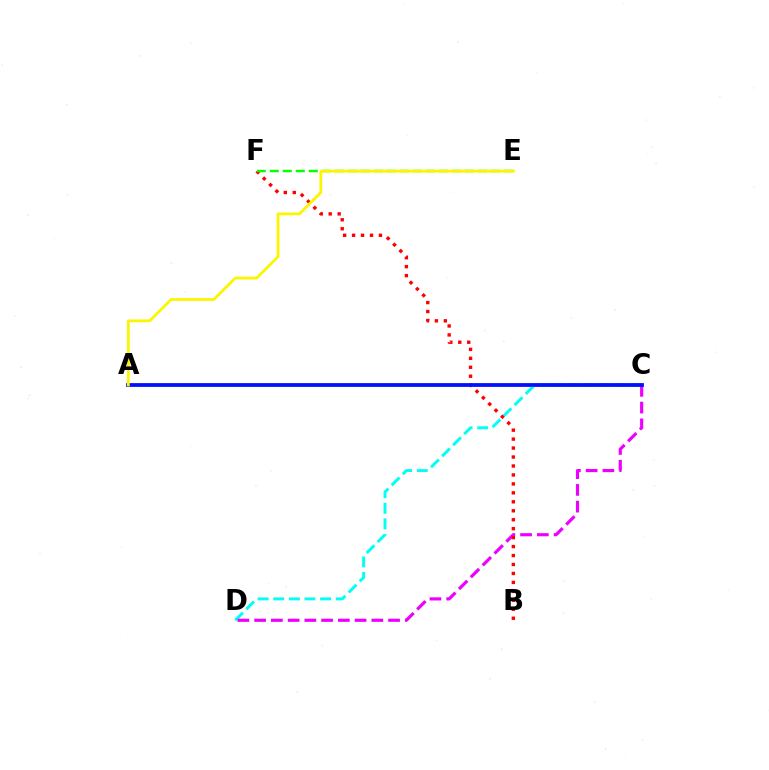{('C', 'D'): [{'color': '#00fff6', 'line_style': 'dashed', 'thickness': 2.12}, {'color': '#ee00ff', 'line_style': 'dashed', 'thickness': 2.27}], ('B', 'F'): [{'color': '#ff0000', 'line_style': 'dotted', 'thickness': 2.43}], ('E', 'F'): [{'color': '#08ff00', 'line_style': 'dashed', 'thickness': 1.77}], ('A', 'C'): [{'color': '#0010ff', 'line_style': 'solid', 'thickness': 2.71}], ('A', 'E'): [{'color': '#fcf500', 'line_style': 'solid', 'thickness': 2.0}]}